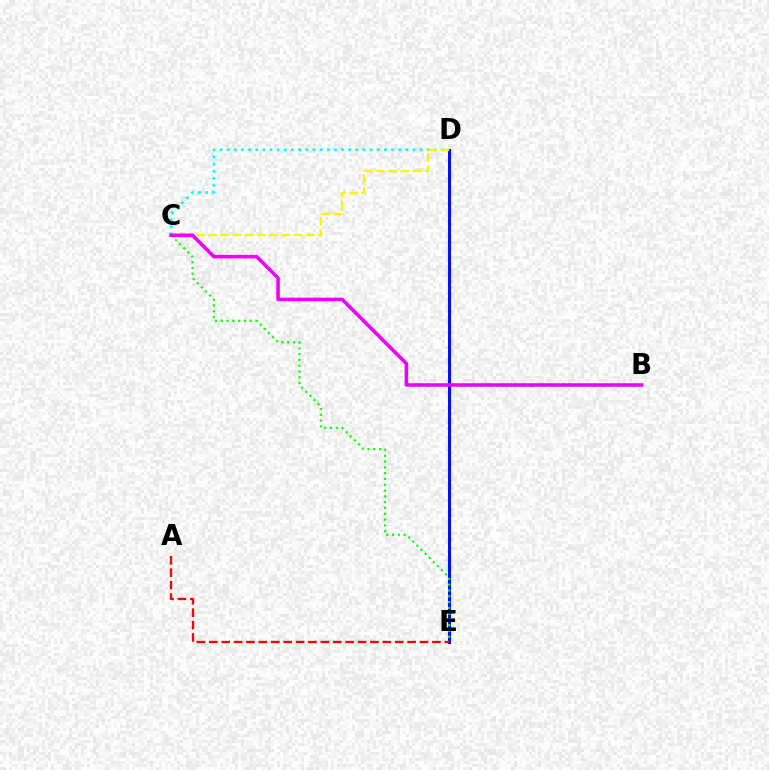{('D', 'E'): [{'color': '#0010ff', 'line_style': 'solid', 'thickness': 2.2}], ('C', 'D'): [{'color': '#00fff6', 'line_style': 'dotted', 'thickness': 1.94}, {'color': '#fcf500', 'line_style': 'dashed', 'thickness': 1.66}], ('A', 'E'): [{'color': '#ff0000', 'line_style': 'dashed', 'thickness': 1.68}], ('C', 'E'): [{'color': '#08ff00', 'line_style': 'dotted', 'thickness': 1.57}], ('B', 'C'): [{'color': '#ee00ff', 'line_style': 'solid', 'thickness': 2.55}]}